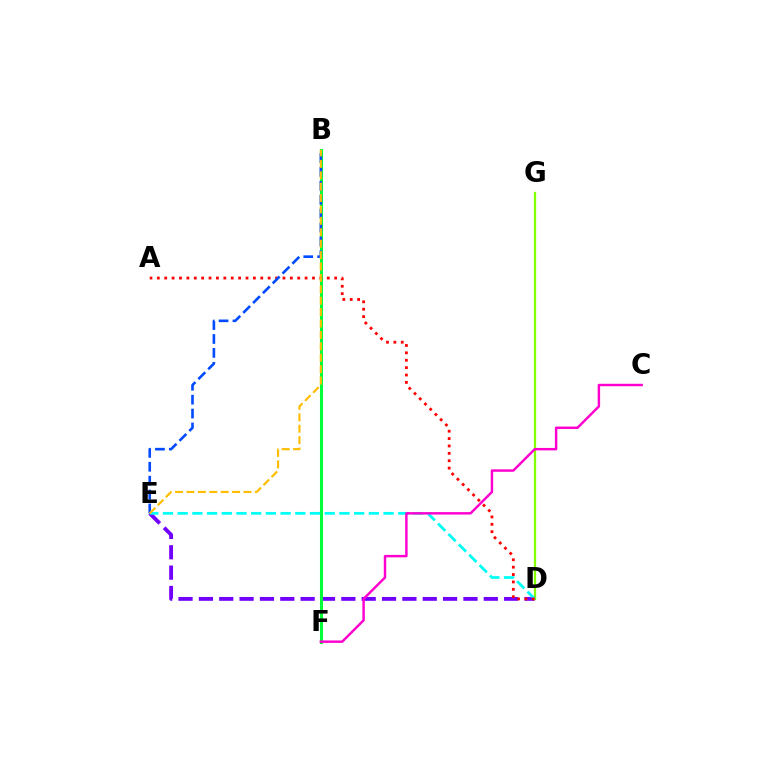{('D', 'E'): [{'color': '#7200ff', 'line_style': 'dashed', 'thickness': 2.76}, {'color': '#00fff6', 'line_style': 'dashed', 'thickness': 2.0}], ('D', 'G'): [{'color': '#84ff00', 'line_style': 'solid', 'thickness': 1.63}], ('B', 'F'): [{'color': '#00ff39', 'line_style': 'solid', 'thickness': 2.21}], ('A', 'D'): [{'color': '#ff0000', 'line_style': 'dotted', 'thickness': 2.01}], ('B', 'E'): [{'color': '#004bff', 'line_style': 'dashed', 'thickness': 1.89}, {'color': '#ffbd00', 'line_style': 'dashed', 'thickness': 1.55}], ('C', 'F'): [{'color': '#ff00cf', 'line_style': 'solid', 'thickness': 1.76}]}